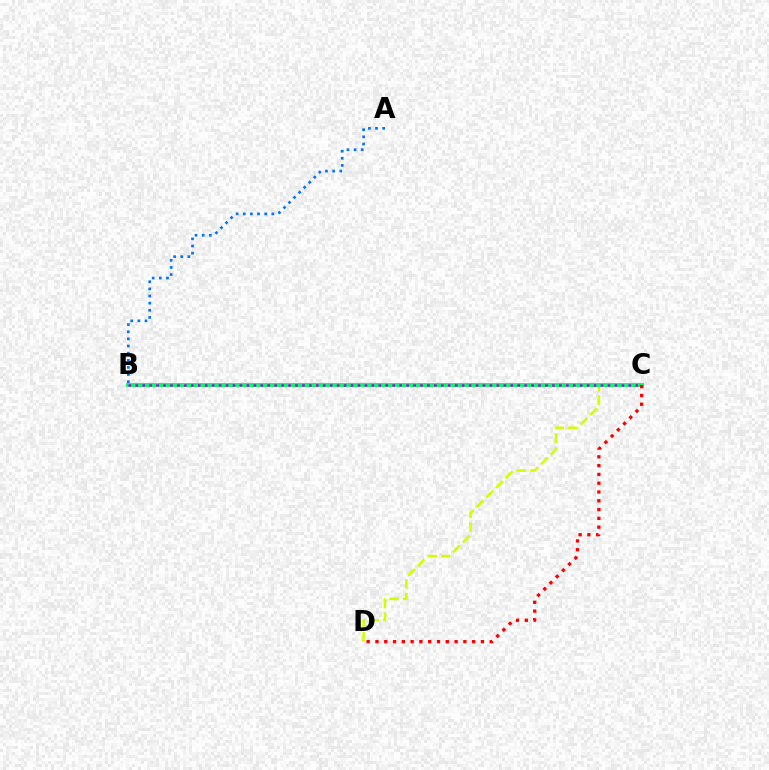{('C', 'D'): [{'color': '#d1ff00', 'line_style': 'dashed', 'thickness': 1.86}, {'color': '#ff0000', 'line_style': 'dotted', 'thickness': 2.39}], ('A', 'B'): [{'color': '#0074ff', 'line_style': 'dotted', 'thickness': 1.94}], ('B', 'C'): [{'color': '#00ff5c', 'line_style': 'solid', 'thickness': 2.81}, {'color': '#b900ff', 'line_style': 'dotted', 'thickness': 1.89}]}